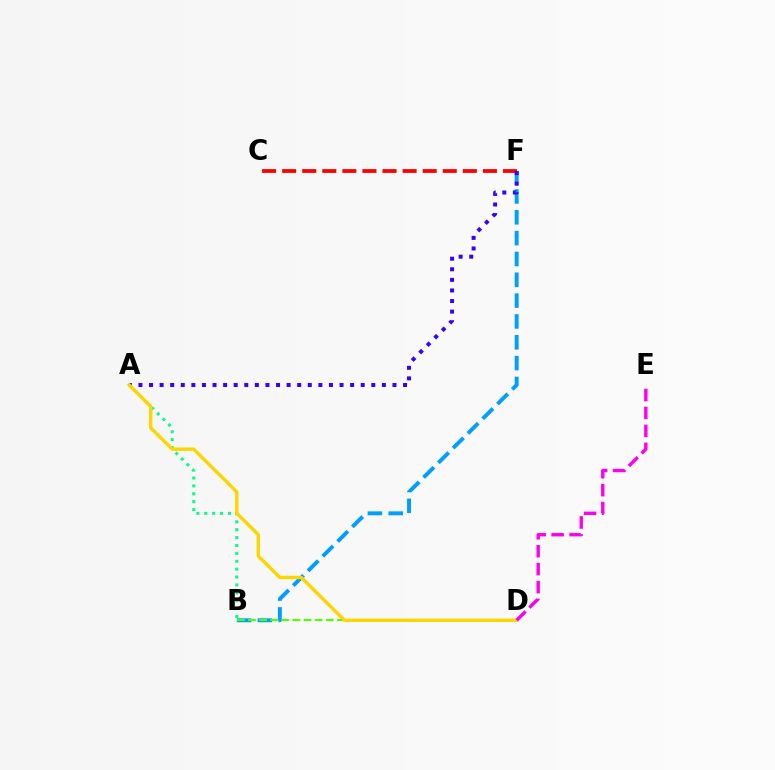{('B', 'F'): [{'color': '#009eff', 'line_style': 'dashed', 'thickness': 2.83}], ('A', 'B'): [{'color': '#00ff86', 'line_style': 'dotted', 'thickness': 2.14}], ('C', 'F'): [{'color': '#ff0000', 'line_style': 'dashed', 'thickness': 2.73}], ('B', 'D'): [{'color': '#4fff00', 'line_style': 'dashed', 'thickness': 1.51}], ('A', 'F'): [{'color': '#3700ff', 'line_style': 'dotted', 'thickness': 2.88}], ('A', 'D'): [{'color': '#ffd500', 'line_style': 'solid', 'thickness': 2.44}], ('D', 'E'): [{'color': '#ff00ed', 'line_style': 'dashed', 'thickness': 2.44}]}